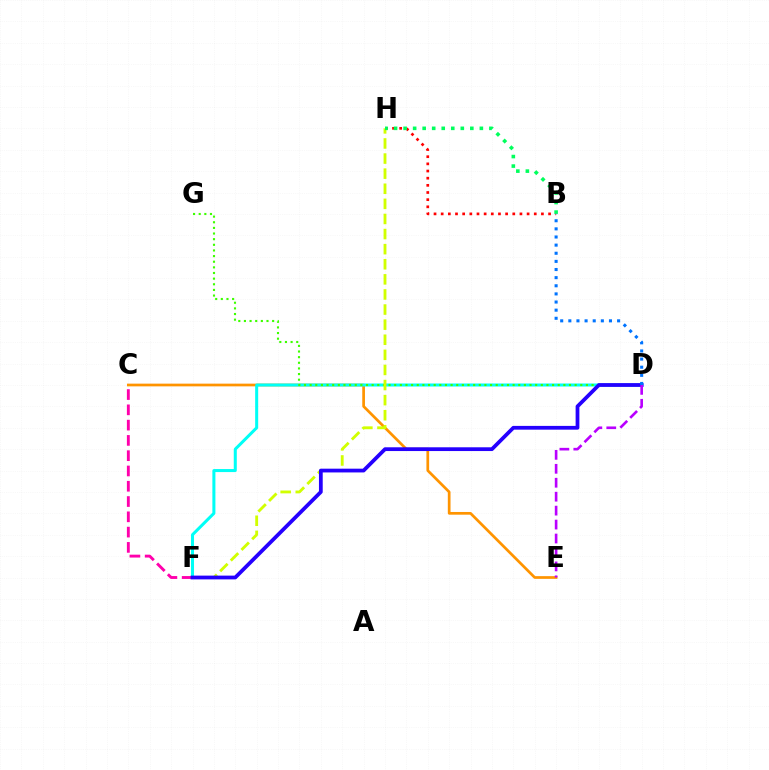{('C', 'F'): [{'color': '#ff00ac', 'line_style': 'dashed', 'thickness': 2.08}], ('C', 'E'): [{'color': '#ff9400', 'line_style': 'solid', 'thickness': 1.95}], ('D', 'F'): [{'color': '#00fff6', 'line_style': 'solid', 'thickness': 2.18}, {'color': '#2500ff', 'line_style': 'solid', 'thickness': 2.71}], ('D', 'G'): [{'color': '#3dff00', 'line_style': 'dotted', 'thickness': 1.53}], ('B', 'H'): [{'color': '#ff0000', 'line_style': 'dotted', 'thickness': 1.95}, {'color': '#00ff5c', 'line_style': 'dotted', 'thickness': 2.59}], ('F', 'H'): [{'color': '#d1ff00', 'line_style': 'dashed', 'thickness': 2.05}], ('B', 'D'): [{'color': '#0074ff', 'line_style': 'dotted', 'thickness': 2.21}], ('D', 'E'): [{'color': '#b900ff', 'line_style': 'dashed', 'thickness': 1.89}]}